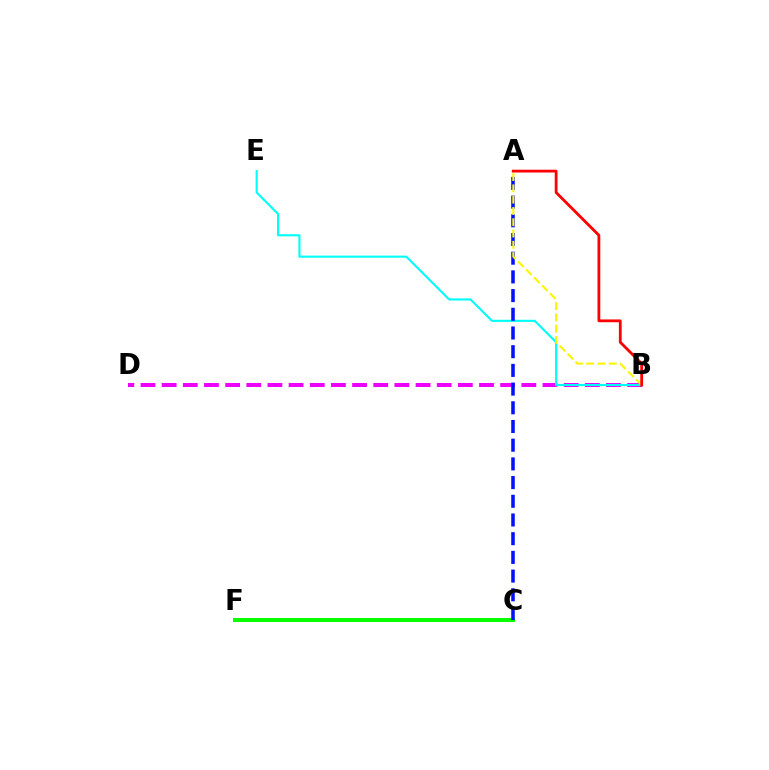{('C', 'F'): [{'color': '#08ff00', 'line_style': 'solid', 'thickness': 2.89}], ('B', 'D'): [{'color': '#ee00ff', 'line_style': 'dashed', 'thickness': 2.87}], ('B', 'E'): [{'color': '#00fff6', 'line_style': 'solid', 'thickness': 1.53}], ('A', 'C'): [{'color': '#0010ff', 'line_style': 'dashed', 'thickness': 2.54}], ('A', 'B'): [{'color': '#fcf500', 'line_style': 'dashed', 'thickness': 1.53}, {'color': '#ff0000', 'line_style': 'solid', 'thickness': 2.01}]}